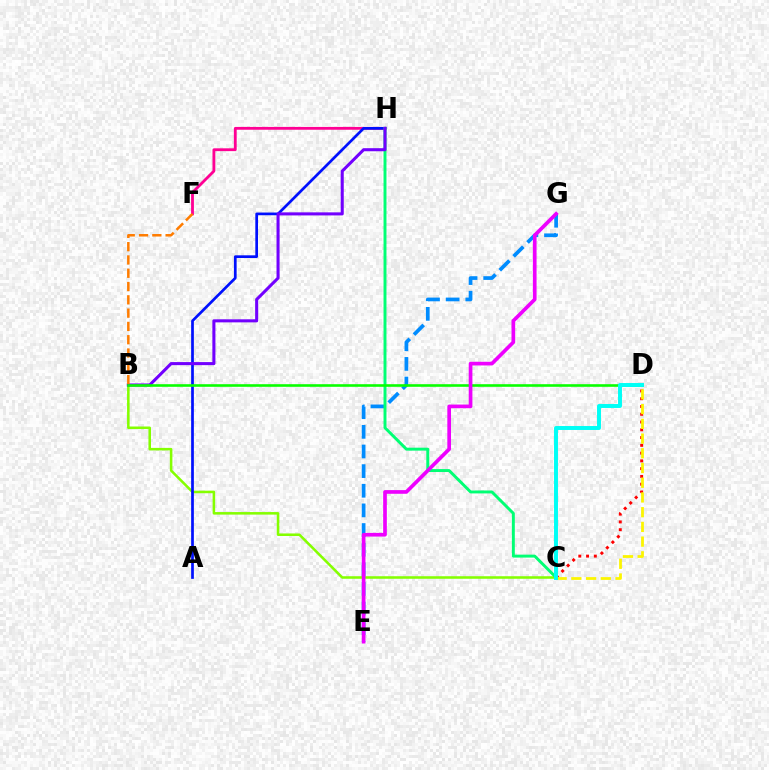{('C', 'D'): [{'color': '#ff0000', 'line_style': 'dotted', 'thickness': 2.11}, {'color': '#fcf500', 'line_style': 'dashed', 'thickness': 2.0}, {'color': '#00fff6', 'line_style': 'solid', 'thickness': 2.84}], ('B', 'C'): [{'color': '#84ff00', 'line_style': 'solid', 'thickness': 1.83}], ('E', 'G'): [{'color': '#008cff', 'line_style': 'dashed', 'thickness': 2.67}, {'color': '#ee00ff', 'line_style': 'solid', 'thickness': 2.65}], ('F', 'H'): [{'color': '#ff0094', 'line_style': 'solid', 'thickness': 2.03}], ('A', 'H'): [{'color': '#0010ff', 'line_style': 'solid', 'thickness': 1.95}], ('C', 'H'): [{'color': '#00ff74', 'line_style': 'solid', 'thickness': 2.12}], ('B', 'H'): [{'color': '#7200ff', 'line_style': 'solid', 'thickness': 2.2}], ('B', 'F'): [{'color': '#ff7c00', 'line_style': 'dashed', 'thickness': 1.81}], ('B', 'D'): [{'color': '#08ff00', 'line_style': 'solid', 'thickness': 1.87}]}